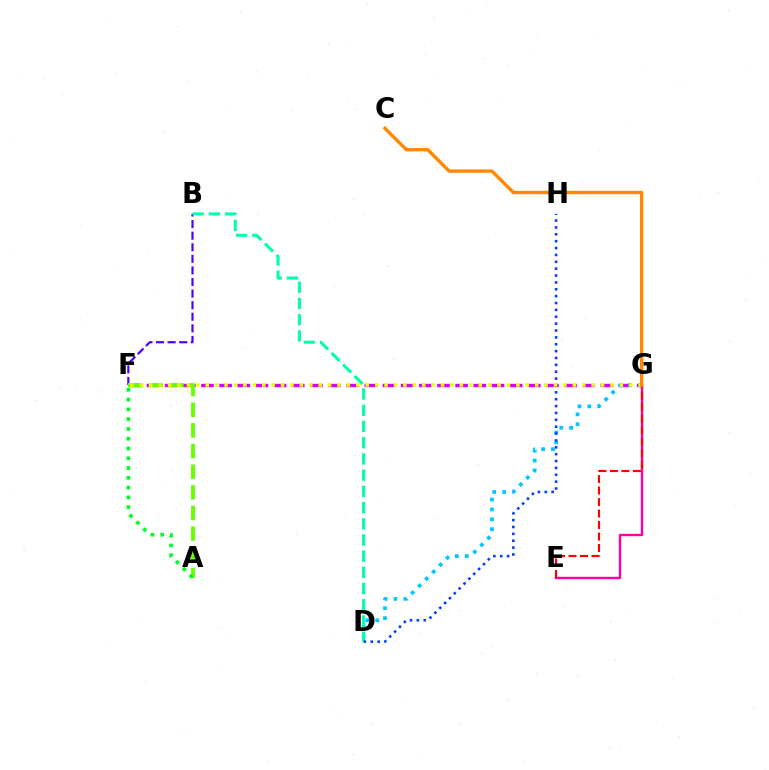{('F', 'G'): [{'color': '#d600ff', 'line_style': 'dashed', 'thickness': 2.47}, {'color': '#eeff00', 'line_style': 'dotted', 'thickness': 2.56}], ('D', 'G'): [{'color': '#00c7ff', 'line_style': 'dotted', 'thickness': 2.69}], ('B', 'F'): [{'color': '#4f00ff', 'line_style': 'dashed', 'thickness': 1.57}], ('B', 'D'): [{'color': '#00ffaf', 'line_style': 'dashed', 'thickness': 2.2}], ('A', 'F'): [{'color': '#66ff00', 'line_style': 'dashed', 'thickness': 2.8}, {'color': '#00ff27', 'line_style': 'dotted', 'thickness': 2.66}], ('D', 'H'): [{'color': '#003fff', 'line_style': 'dotted', 'thickness': 1.87}], ('E', 'G'): [{'color': '#ff00a0', 'line_style': 'solid', 'thickness': 1.72}, {'color': '#ff0000', 'line_style': 'dashed', 'thickness': 1.56}], ('C', 'G'): [{'color': '#ff8800', 'line_style': 'solid', 'thickness': 2.43}]}